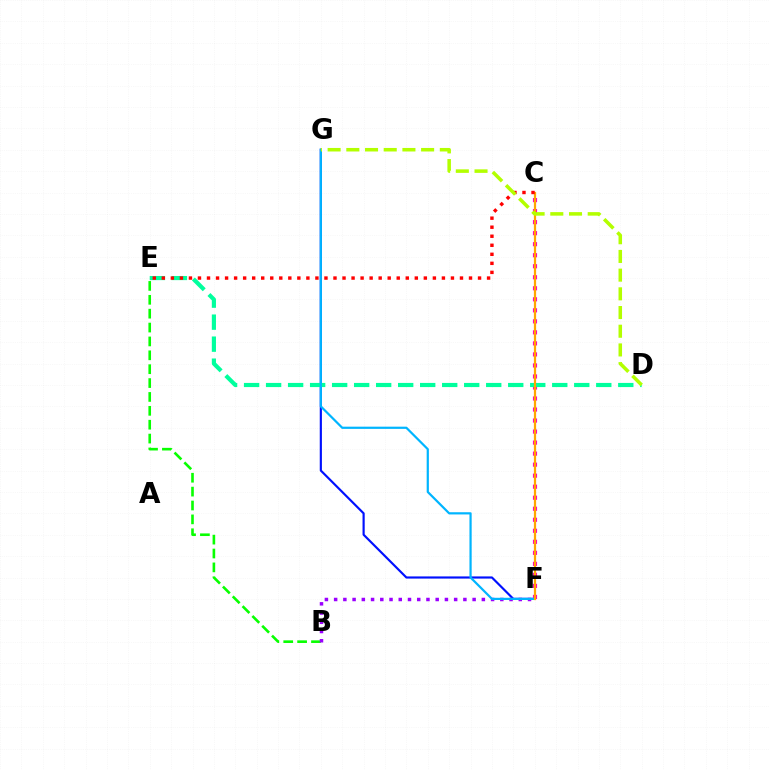{('F', 'G'): [{'color': '#0010ff', 'line_style': 'solid', 'thickness': 1.56}, {'color': '#00b5ff', 'line_style': 'solid', 'thickness': 1.59}], ('B', 'E'): [{'color': '#08ff00', 'line_style': 'dashed', 'thickness': 1.89}], ('C', 'F'): [{'color': '#ff00bd', 'line_style': 'dotted', 'thickness': 2.99}, {'color': '#ffa500', 'line_style': 'solid', 'thickness': 1.6}], ('B', 'F'): [{'color': '#9b00ff', 'line_style': 'dotted', 'thickness': 2.51}], ('D', 'E'): [{'color': '#00ff9d', 'line_style': 'dashed', 'thickness': 2.99}], ('C', 'E'): [{'color': '#ff0000', 'line_style': 'dotted', 'thickness': 2.45}], ('D', 'G'): [{'color': '#b3ff00', 'line_style': 'dashed', 'thickness': 2.54}]}